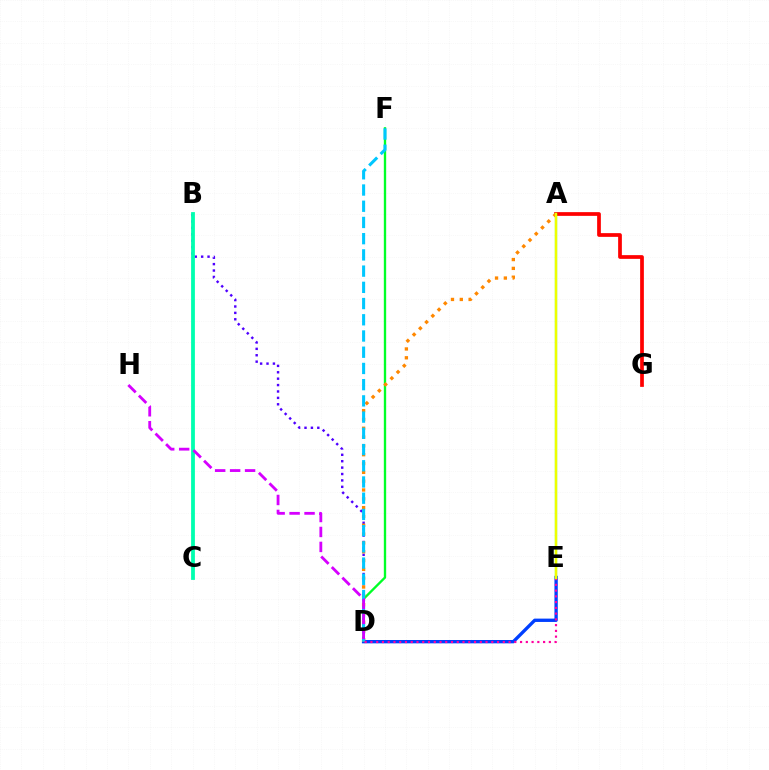{('A', 'G'): [{'color': '#ff0000', 'line_style': 'solid', 'thickness': 2.69}], ('D', 'F'): [{'color': '#00ff27', 'line_style': 'solid', 'thickness': 1.69}, {'color': '#00c7ff', 'line_style': 'dashed', 'thickness': 2.2}], ('D', 'E'): [{'color': '#003fff', 'line_style': 'solid', 'thickness': 2.4}, {'color': '#ff00a0', 'line_style': 'dotted', 'thickness': 1.56}], ('B', 'D'): [{'color': '#4f00ff', 'line_style': 'dotted', 'thickness': 1.74}], ('A', 'E'): [{'color': '#66ff00', 'line_style': 'solid', 'thickness': 1.67}, {'color': '#eeff00', 'line_style': 'solid', 'thickness': 1.63}], ('B', 'C'): [{'color': '#00ffaf', 'line_style': 'solid', 'thickness': 2.73}], ('A', 'D'): [{'color': '#ff8800', 'line_style': 'dotted', 'thickness': 2.4}], ('D', 'H'): [{'color': '#d600ff', 'line_style': 'dashed', 'thickness': 2.03}]}